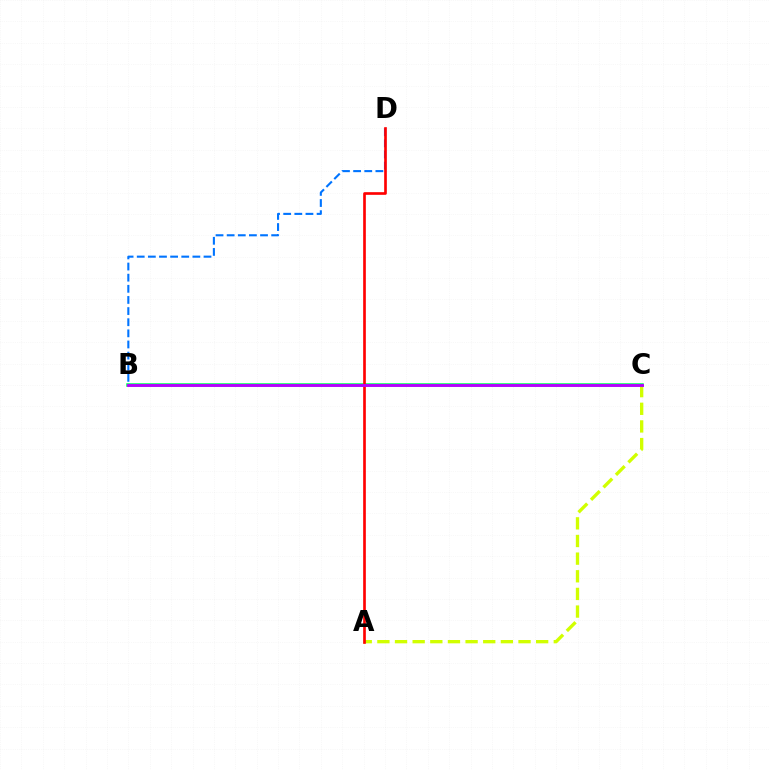{('A', 'C'): [{'color': '#d1ff00', 'line_style': 'dashed', 'thickness': 2.4}], ('B', 'D'): [{'color': '#0074ff', 'line_style': 'dashed', 'thickness': 1.51}], ('B', 'C'): [{'color': '#00ff5c', 'line_style': 'solid', 'thickness': 2.55}, {'color': '#b900ff', 'line_style': 'solid', 'thickness': 2.06}], ('A', 'D'): [{'color': '#ff0000', 'line_style': 'solid', 'thickness': 1.92}]}